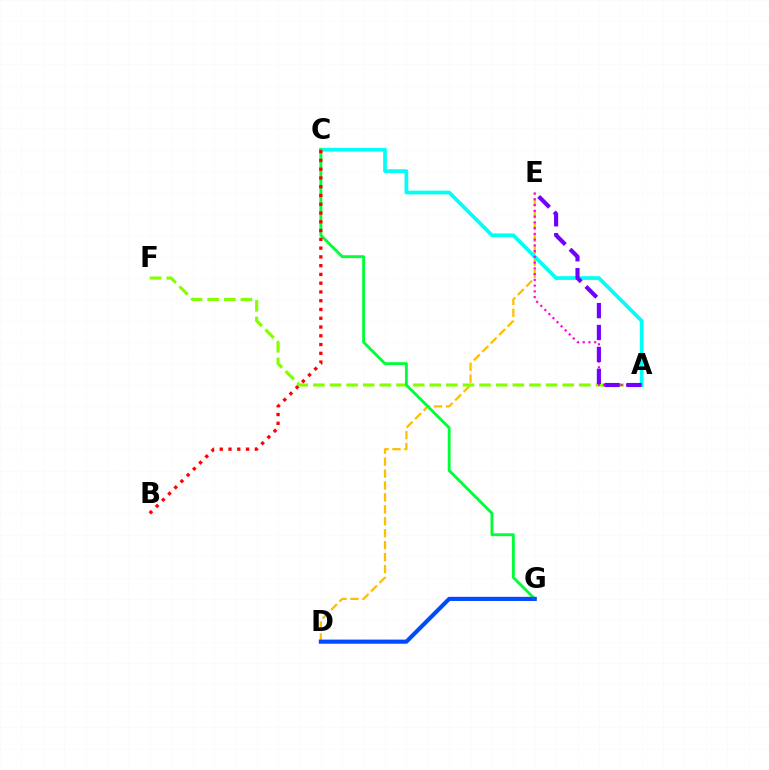{('D', 'E'): [{'color': '#ffbd00', 'line_style': 'dashed', 'thickness': 1.62}], ('A', 'F'): [{'color': '#84ff00', 'line_style': 'dashed', 'thickness': 2.26}], ('A', 'C'): [{'color': '#00fff6', 'line_style': 'solid', 'thickness': 2.67}], ('A', 'E'): [{'color': '#ff00cf', 'line_style': 'dotted', 'thickness': 1.56}, {'color': '#7200ff', 'line_style': 'dashed', 'thickness': 2.98}], ('C', 'G'): [{'color': '#00ff39', 'line_style': 'solid', 'thickness': 2.07}], ('D', 'G'): [{'color': '#004bff', 'line_style': 'solid', 'thickness': 2.98}], ('B', 'C'): [{'color': '#ff0000', 'line_style': 'dotted', 'thickness': 2.38}]}